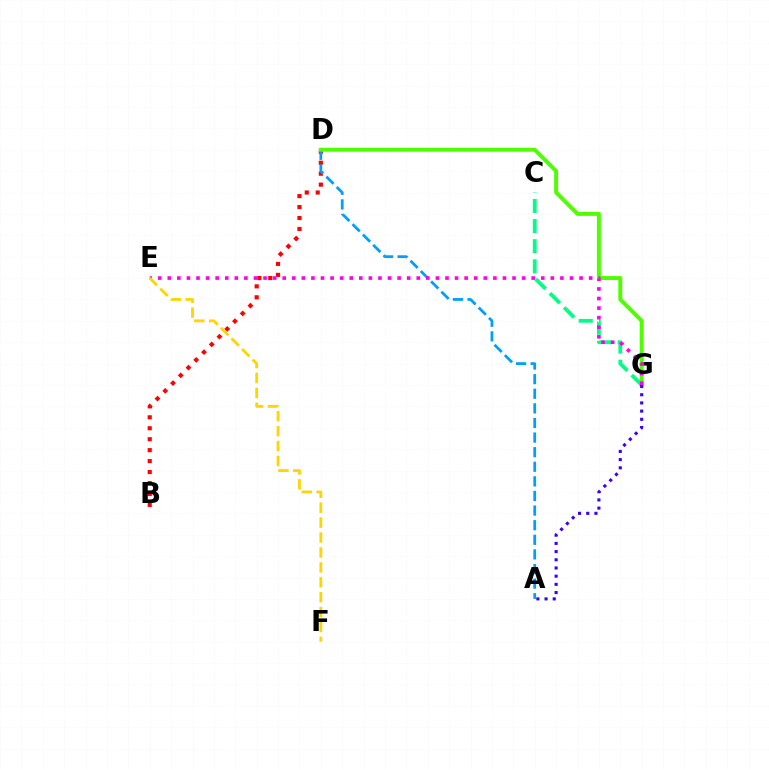{('C', 'G'): [{'color': '#00ff86', 'line_style': 'dashed', 'thickness': 2.73}], ('B', 'D'): [{'color': '#ff0000', 'line_style': 'dotted', 'thickness': 2.98}], ('A', 'D'): [{'color': '#009eff', 'line_style': 'dashed', 'thickness': 1.98}], ('D', 'G'): [{'color': '#4fff00', 'line_style': 'solid', 'thickness': 2.84}], ('E', 'G'): [{'color': '#ff00ed', 'line_style': 'dotted', 'thickness': 2.6}], ('E', 'F'): [{'color': '#ffd500', 'line_style': 'dashed', 'thickness': 2.03}], ('A', 'G'): [{'color': '#3700ff', 'line_style': 'dotted', 'thickness': 2.23}]}